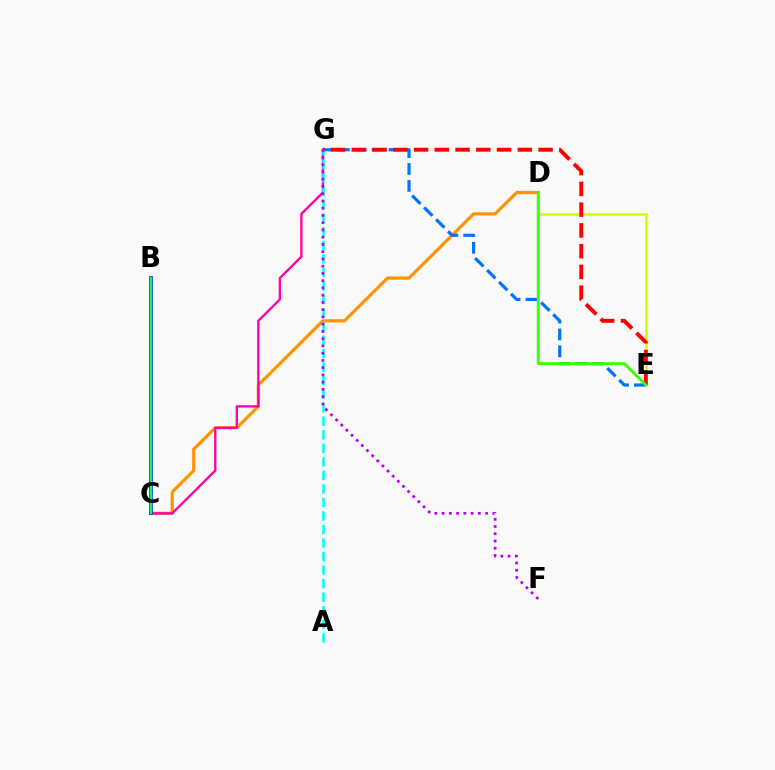{('C', 'D'): [{'color': '#ff9400', 'line_style': 'solid', 'thickness': 2.29}], ('C', 'G'): [{'color': '#ff00ac', 'line_style': 'solid', 'thickness': 1.68}], ('B', 'C'): [{'color': '#2500ff', 'line_style': 'solid', 'thickness': 2.63}, {'color': '#00ff5c', 'line_style': 'solid', 'thickness': 1.78}], ('E', 'G'): [{'color': '#0074ff', 'line_style': 'dashed', 'thickness': 2.29}, {'color': '#ff0000', 'line_style': 'dashed', 'thickness': 2.82}], ('A', 'G'): [{'color': '#00fff6', 'line_style': 'dashed', 'thickness': 1.84}], ('D', 'E'): [{'color': '#d1ff00', 'line_style': 'solid', 'thickness': 1.83}, {'color': '#3dff00', 'line_style': 'solid', 'thickness': 2.05}], ('F', 'G'): [{'color': '#b900ff', 'line_style': 'dotted', 'thickness': 1.97}]}